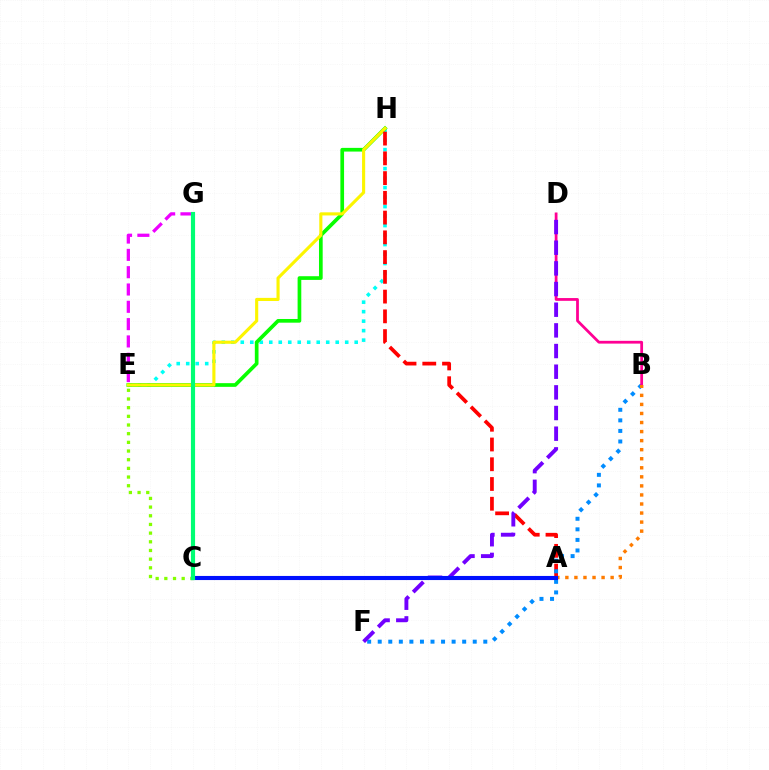{('E', 'H'): [{'color': '#00fff6', 'line_style': 'dotted', 'thickness': 2.58}, {'color': '#08ff00', 'line_style': 'solid', 'thickness': 2.66}, {'color': '#fcf500', 'line_style': 'solid', 'thickness': 2.24}], ('A', 'H'): [{'color': '#ff0000', 'line_style': 'dashed', 'thickness': 2.68}], ('C', 'E'): [{'color': '#84ff00', 'line_style': 'dotted', 'thickness': 2.36}], ('E', 'G'): [{'color': '#ee00ff', 'line_style': 'dashed', 'thickness': 2.35}], ('B', 'F'): [{'color': '#008cff', 'line_style': 'dotted', 'thickness': 2.87}], ('B', 'D'): [{'color': '#ff0094', 'line_style': 'solid', 'thickness': 1.99}], ('A', 'B'): [{'color': '#ff7c00', 'line_style': 'dotted', 'thickness': 2.46}], ('D', 'F'): [{'color': '#7200ff', 'line_style': 'dashed', 'thickness': 2.81}], ('A', 'C'): [{'color': '#0010ff', 'line_style': 'solid', 'thickness': 2.95}], ('C', 'G'): [{'color': '#00ff74', 'line_style': 'solid', 'thickness': 2.99}]}